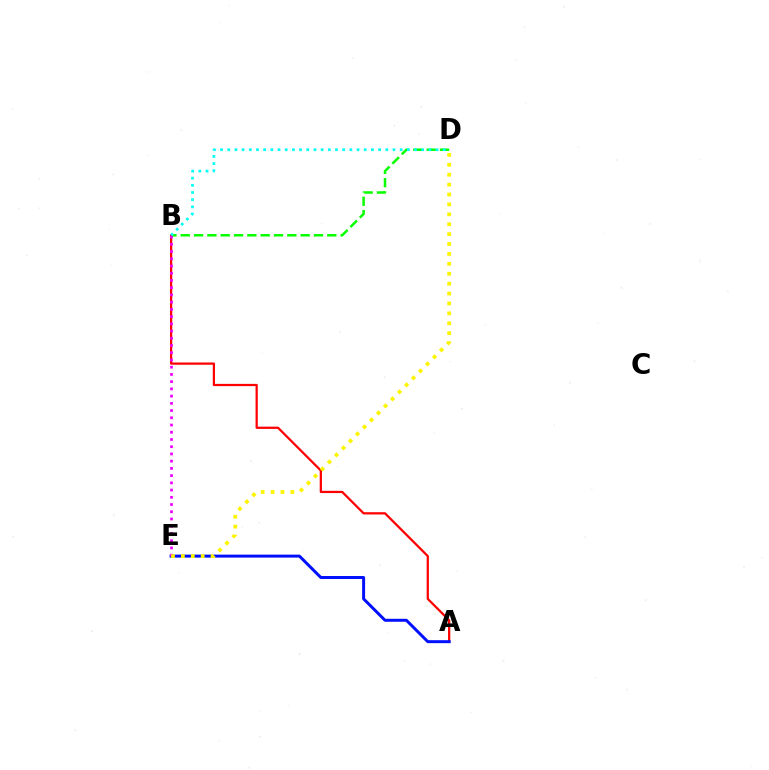{('B', 'D'): [{'color': '#08ff00', 'line_style': 'dashed', 'thickness': 1.81}, {'color': '#00fff6', 'line_style': 'dotted', 'thickness': 1.95}], ('A', 'B'): [{'color': '#ff0000', 'line_style': 'solid', 'thickness': 1.62}], ('A', 'E'): [{'color': '#0010ff', 'line_style': 'solid', 'thickness': 2.14}], ('B', 'E'): [{'color': '#ee00ff', 'line_style': 'dotted', 'thickness': 1.96}], ('D', 'E'): [{'color': '#fcf500', 'line_style': 'dotted', 'thickness': 2.69}]}